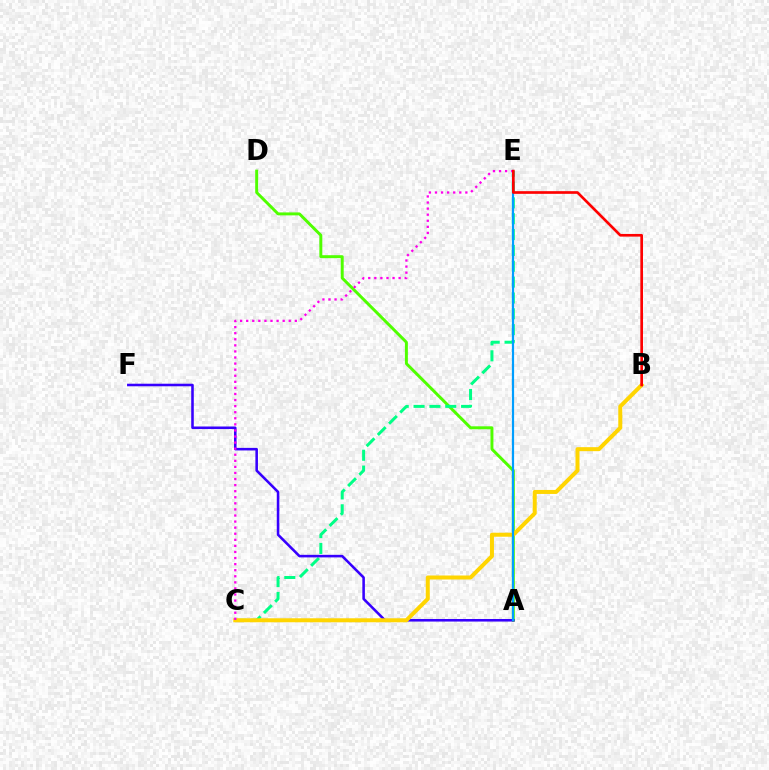{('A', 'D'): [{'color': '#4fff00', 'line_style': 'solid', 'thickness': 2.12}], ('C', 'E'): [{'color': '#00ff86', 'line_style': 'dashed', 'thickness': 2.15}, {'color': '#ff00ed', 'line_style': 'dotted', 'thickness': 1.65}], ('A', 'F'): [{'color': '#3700ff', 'line_style': 'solid', 'thickness': 1.85}], ('B', 'C'): [{'color': '#ffd500', 'line_style': 'solid', 'thickness': 2.88}], ('A', 'E'): [{'color': '#009eff', 'line_style': 'solid', 'thickness': 1.58}], ('B', 'E'): [{'color': '#ff0000', 'line_style': 'solid', 'thickness': 1.92}]}